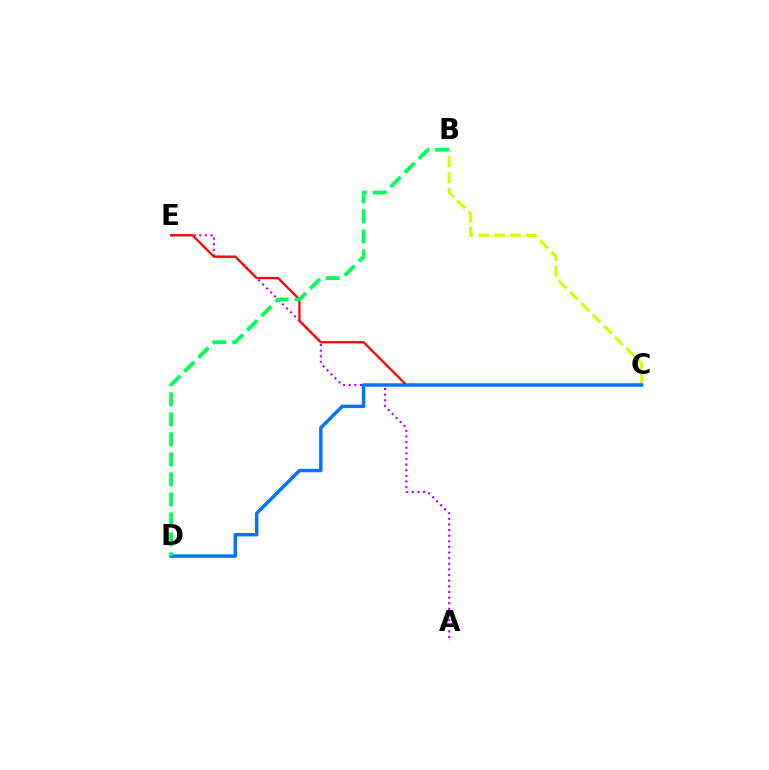{('A', 'E'): [{'color': '#b900ff', 'line_style': 'dotted', 'thickness': 1.53}], ('C', 'E'): [{'color': '#ff0000', 'line_style': 'solid', 'thickness': 1.62}], ('B', 'C'): [{'color': '#d1ff00', 'line_style': 'dashed', 'thickness': 2.17}], ('C', 'D'): [{'color': '#0074ff', 'line_style': 'solid', 'thickness': 2.47}], ('B', 'D'): [{'color': '#00ff5c', 'line_style': 'dashed', 'thickness': 2.72}]}